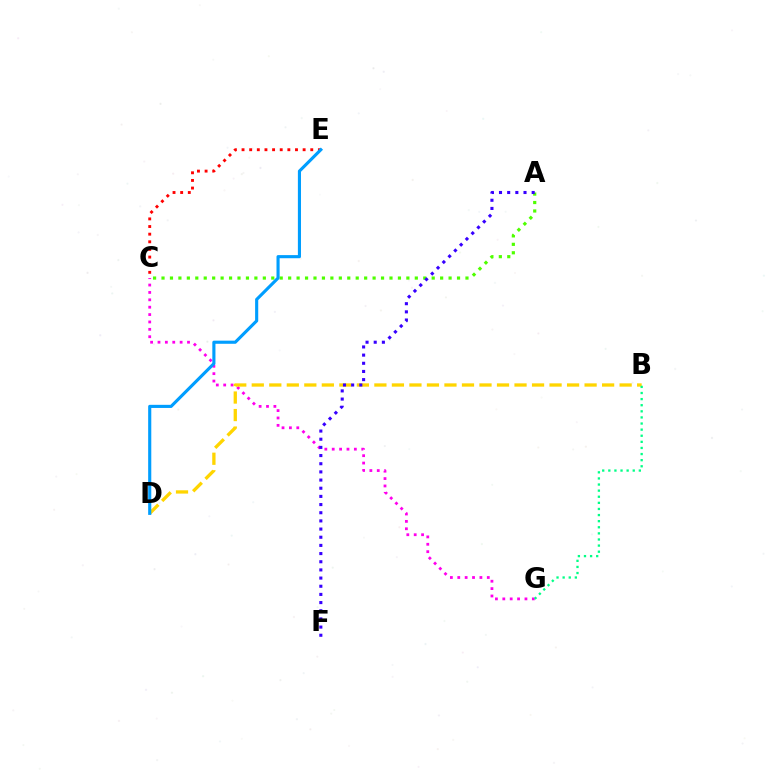{('C', 'G'): [{'color': '#ff00ed', 'line_style': 'dotted', 'thickness': 2.01}], ('B', 'D'): [{'color': '#ffd500', 'line_style': 'dashed', 'thickness': 2.38}], ('C', 'E'): [{'color': '#ff0000', 'line_style': 'dotted', 'thickness': 2.07}], ('B', 'G'): [{'color': '#00ff86', 'line_style': 'dotted', 'thickness': 1.66}], ('A', 'C'): [{'color': '#4fff00', 'line_style': 'dotted', 'thickness': 2.29}], ('A', 'F'): [{'color': '#3700ff', 'line_style': 'dotted', 'thickness': 2.22}], ('D', 'E'): [{'color': '#009eff', 'line_style': 'solid', 'thickness': 2.25}]}